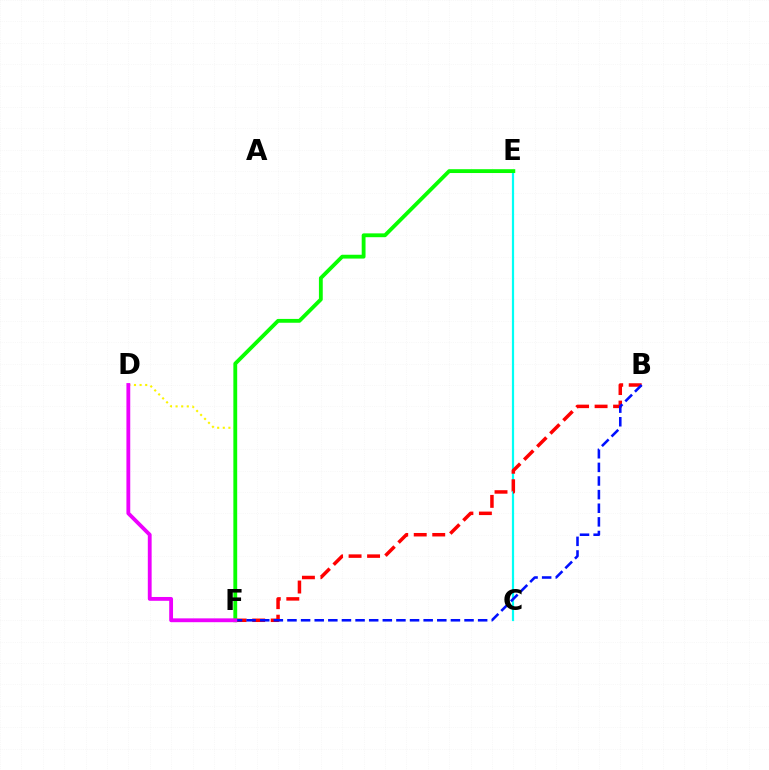{('D', 'F'): [{'color': '#fcf500', 'line_style': 'dotted', 'thickness': 1.52}, {'color': '#ee00ff', 'line_style': 'solid', 'thickness': 2.75}], ('C', 'E'): [{'color': '#00fff6', 'line_style': 'solid', 'thickness': 1.58}], ('B', 'F'): [{'color': '#ff0000', 'line_style': 'dashed', 'thickness': 2.51}, {'color': '#0010ff', 'line_style': 'dashed', 'thickness': 1.85}], ('E', 'F'): [{'color': '#08ff00', 'line_style': 'solid', 'thickness': 2.76}]}